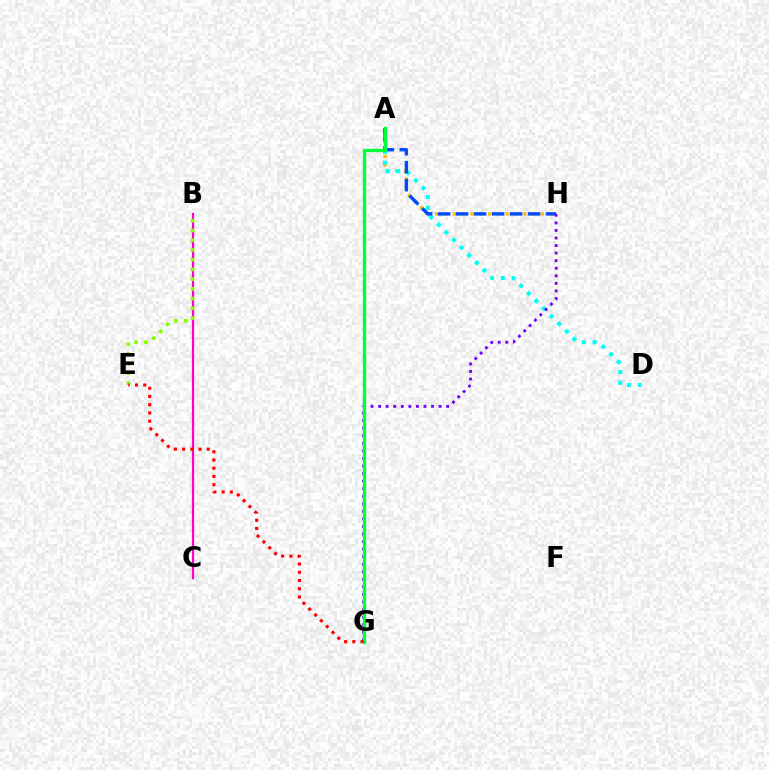{('A', 'H'): [{'color': '#ffbd00', 'line_style': 'dotted', 'thickness': 2.39}, {'color': '#004bff', 'line_style': 'dashed', 'thickness': 2.44}], ('B', 'C'): [{'color': '#ff00cf', 'line_style': 'solid', 'thickness': 1.59}], ('B', 'E'): [{'color': '#84ff00', 'line_style': 'dotted', 'thickness': 2.64}], ('A', 'D'): [{'color': '#00fff6', 'line_style': 'dotted', 'thickness': 2.92}], ('G', 'H'): [{'color': '#7200ff', 'line_style': 'dotted', 'thickness': 2.05}], ('A', 'G'): [{'color': '#00ff39', 'line_style': 'solid', 'thickness': 2.39}], ('E', 'G'): [{'color': '#ff0000', 'line_style': 'dotted', 'thickness': 2.24}]}